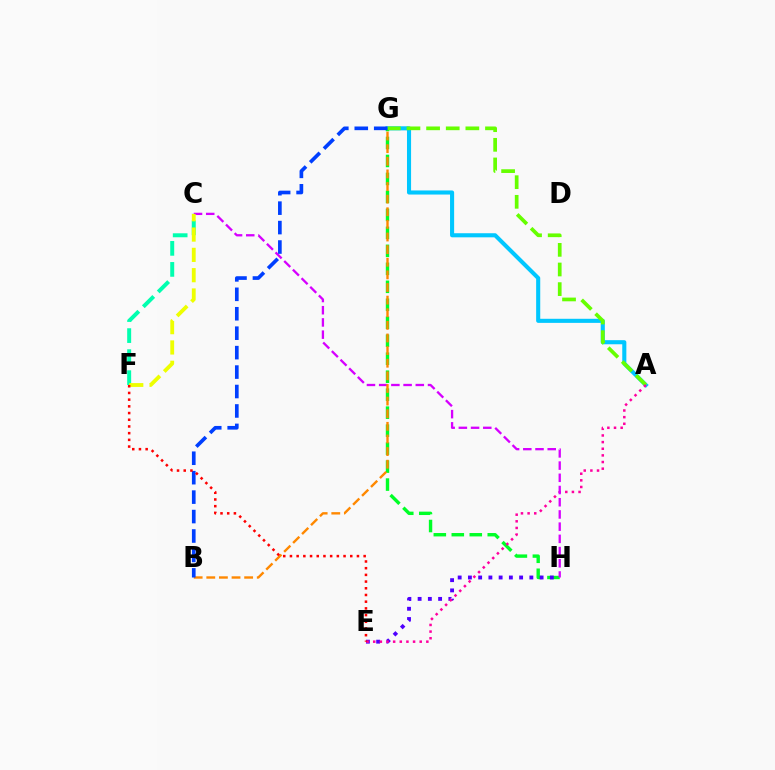{('A', 'G'): [{'color': '#00c7ff', 'line_style': 'solid', 'thickness': 2.94}, {'color': '#66ff00', 'line_style': 'dashed', 'thickness': 2.67}], ('G', 'H'): [{'color': '#00ff27', 'line_style': 'dashed', 'thickness': 2.44}], ('E', 'H'): [{'color': '#4f00ff', 'line_style': 'dotted', 'thickness': 2.78}], ('A', 'E'): [{'color': '#ff00a0', 'line_style': 'dotted', 'thickness': 1.8}], ('C', 'F'): [{'color': '#00ffaf', 'line_style': 'dashed', 'thickness': 2.86}, {'color': '#eeff00', 'line_style': 'dashed', 'thickness': 2.76}], ('C', 'H'): [{'color': '#d600ff', 'line_style': 'dashed', 'thickness': 1.66}], ('B', 'G'): [{'color': '#ff8800', 'line_style': 'dashed', 'thickness': 1.71}, {'color': '#003fff', 'line_style': 'dashed', 'thickness': 2.64}], ('E', 'F'): [{'color': '#ff0000', 'line_style': 'dotted', 'thickness': 1.82}]}